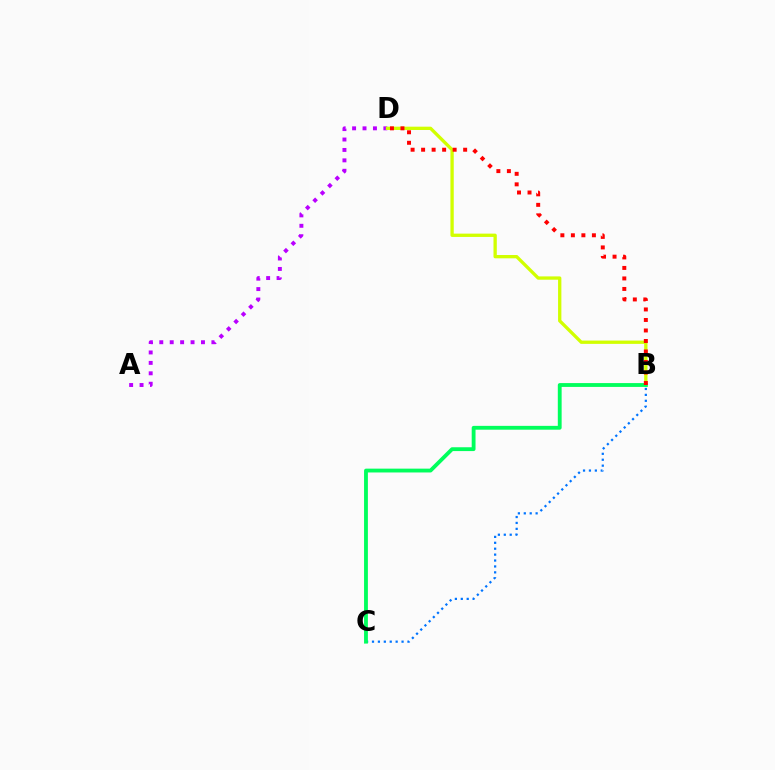{('A', 'D'): [{'color': '#b900ff', 'line_style': 'dotted', 'thickness': 2.83}], ('B', 'C'): [{'color': '#0074ff', 'line_style': 'dotted', 'thickness': 1.61}, {'color': '#00ff5c', 'line_style': 'solid', 'thickness': 2.76}], ('B', 'D'): [{'color': '#d1ff00', 'line_style': 'solid', 'thickness': 2.38}, {'color': '#ff0000', 'line_style': 'dotted', 'thickness': 2.86}]}